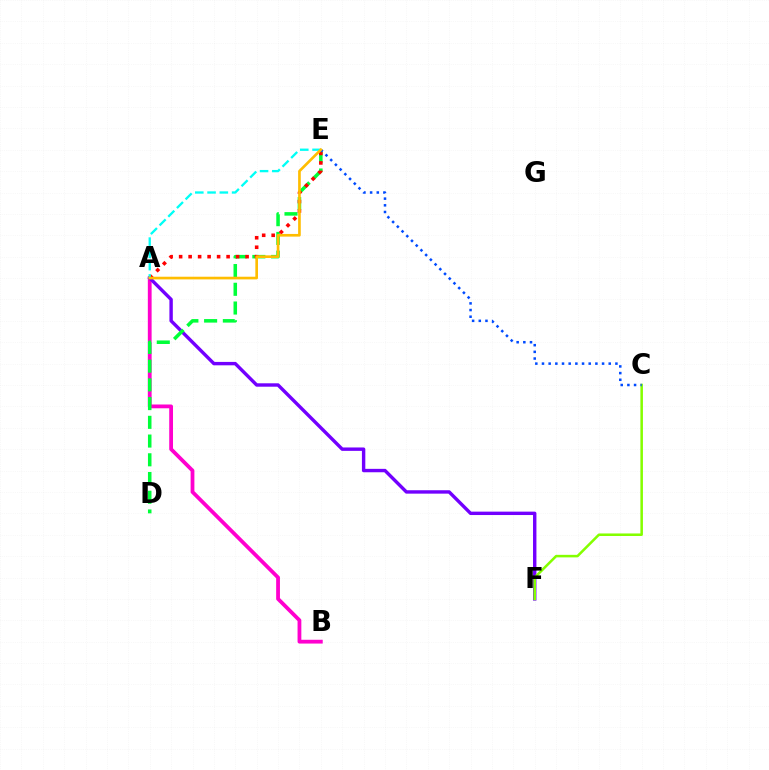{('A', 'B'): [{'color': '#ff00cf', 'line_style': 'solid', 'thickness': 2.73}], ('A', 'F'): [{'color': '#7200ff', 'line_style': 'solid', 'thickness': 2.45}], ('C', 'F'): [{'color': '#84ff00', 'line_style': 'solid', 'thickness': 1.83}], ('D', 'E'): [{'color': '#00ff39', 'line_style': 'dashed', 'thickness': 2.54}], ('A', 'E'): [{'color': '#ff0000', 'line_style': 'dotted', 'thickness': 2.58}, {'color': '#00fff6', 'line_style': 'dashed', 'thickness': 1.67}, {'color': '#ffbd00', 'line_style': 'solid', 'thickness': 1.92}], ('C', 'E'): [{'color': '#004bff', 'line_style': 'dotted', 'thickness': 1.81}]}